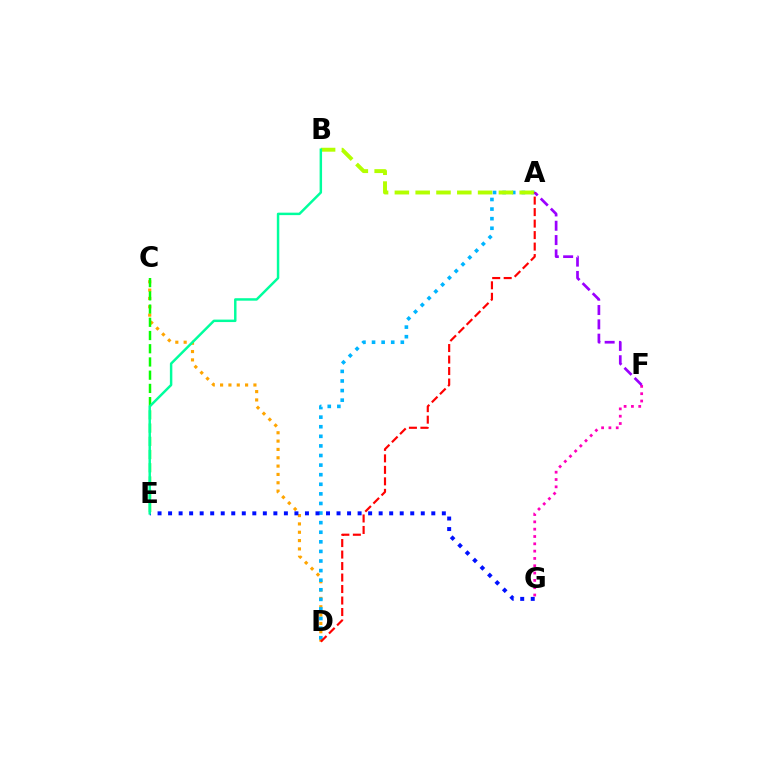{('C', 'D'): [{'color': '#ffa500', 'line_style': 'dotted', 'thickness': 2.26}], ('A', 'D'): [{'color': '#00b5ff', 'line_style': 'dotted', 'thickness': 2.61}, {'color': '#ff0000', 'line_style': 'dashed', 'thickness': 1.56}], ('C', 'E'): [{'color': '#08ff00', 'line_style': 'dashed', 'thickness': 1.8}], ('F', 'G'): [{'color': '#ff00bd', 'line_style': 'dotted', 'thickness': 1.99}], ('E', 'G'): [{'color': '#0010ff', 'line_style': 'dotted', 'thickness': 2.86}], ('A', 'B'): [{'color': '#b3ff00', 'line_style': 'dashed', 'thickness': 2.83}], ('A', 'F'): [{'color': '#9b00ff', 'line_style': 'dashed', 'thickness': 1.94}], ('B', 'E'): [{'color': '#00ff9d', 'line_style': 'solid', 'thickness': 1.77}]}